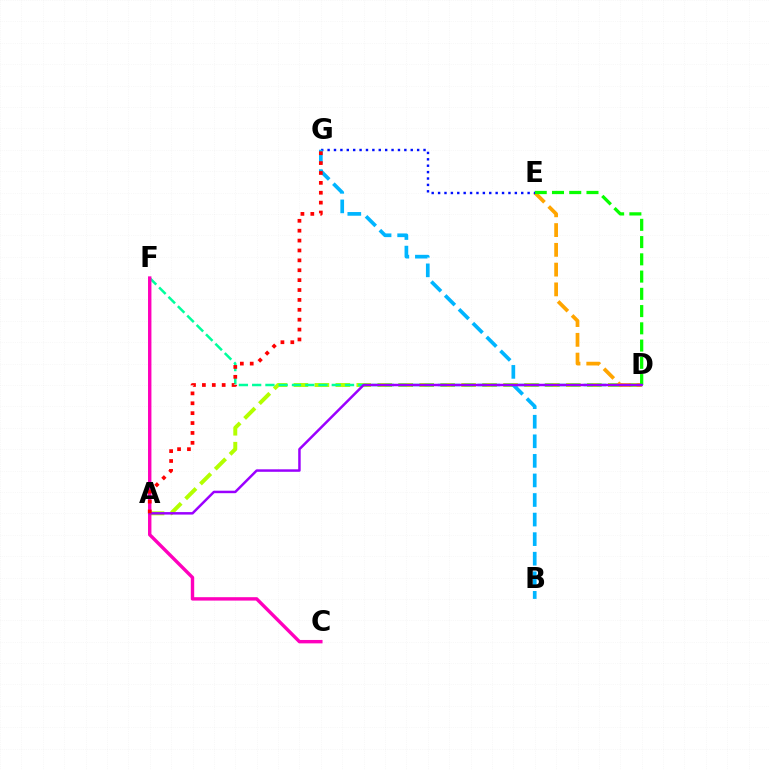{('A', 'D'): [{'color': '#b3ff00', 'line_style': 'dashed', 'thickness': 2.85}, {'color': '#9b00ff', 'line_style': 'solid', 'thickness': 1.79}], ('D', 'F'): [{'color': '#00ff9d', 'line_style': 'dashed', 'thickness': 1.8}], ('D', 'E'): [{'color': '#ffa500', 'line_style': 'dashed', 'thickness': 2.69}, {'color': '#08ff00', 'line_style': 'dashed', 'thickness': 2.34}], ('C', 'F'): [{'color': '#ff00bd', 'line_style': 'solid', 'thickness': 2.45}], ('E', 'G'): [{'color': '#0010ff', 'line_style': 'dotted', 'thickness': 1.74}], ('B', 'G'): [{'color': '#00b5ff', 'line_style': 'dashed', 'thickness': 2.66}], ('A', 'G'): [{'color': '#ff0000', 'line_style': 'dotted', 'thickness': 2.69}]}